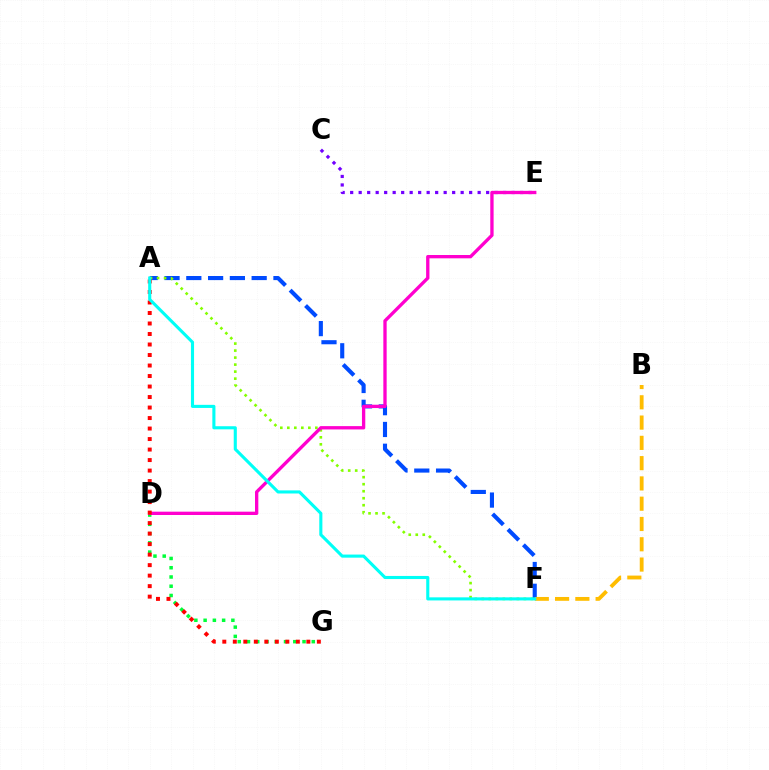{('C', 'E'): [{'color': '#7200ff', 'line_style': 'dotted', 'thickness': 2.31}], ('A', 'F'): [{'color': '#004bff', 'line_style': 'dashed', 'thickness': 2.96}, {'color': '#84ff00', 'line_style': 'dotted', 'thickness': 1.9}, {'color': '#00fff6', 'line_style': 'solid', 'thickness': 2.23}], ('B', 'F'): [{'color': '#ffbd00', 'line_style': 'dashed', 'thickness': 2.76}], ('D', 'G'): [{'color': '#00ff39', 'line_style': 'dotted', 'thickness': 2.51}], ('D', 'E'): [{'color': '#ff00cf', 'line_style': 'solid', 'thickness': 2.39}], ('A', 'G'): [{'color': '#ff0000', 'line_style': 'dotted', 'thickness': 2.85}]}